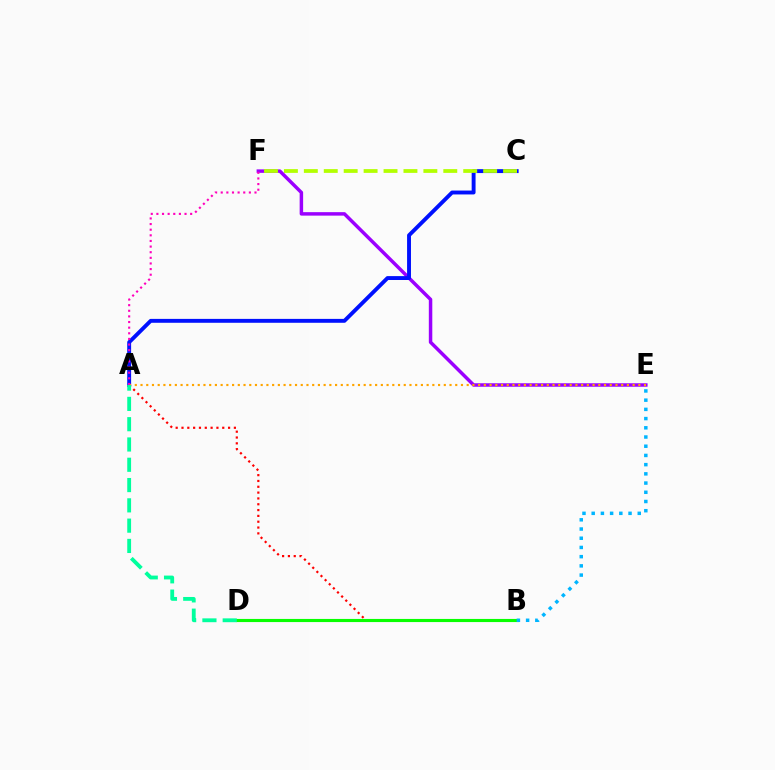{('A', 'B'): [{'color': '#ff0000', 'line_style': 'dotted', 'thickness': 1.58}], ('E', 'F'): [{'color': '#9b00ff', 'line_style': 'solid', 'thickness': 2.5}], ('A', 'C'): [{'color': '#0010ff', 'line_style': 'solid', 'thickness': 2.81}], ('B', 'D'): [{'color': '#08ff00', 'line_style': 'solid', 'thickness': 2.25}], ('C', 'F'): [{'color': '#b3ff00', 'line_style': 'dashed', 'thickness': 2.71}], ('A', 'E'): [{'color': '#ffa500', 'line_style': 'dotted', 'thickness': 1.55}], ('B', 'E'): [{'color': '#00b5ff', 'line_style': 'dotted', 'thickness': 2.5}], ('A', 'D'): [{'color': '#00ff9d', 'line_style': 'dashed', 'thickness': 2.76}], ('A', 'F'): [{'color': '#ff00bd', 'line_style': 'dotted', 'thickness': 1.53}]}